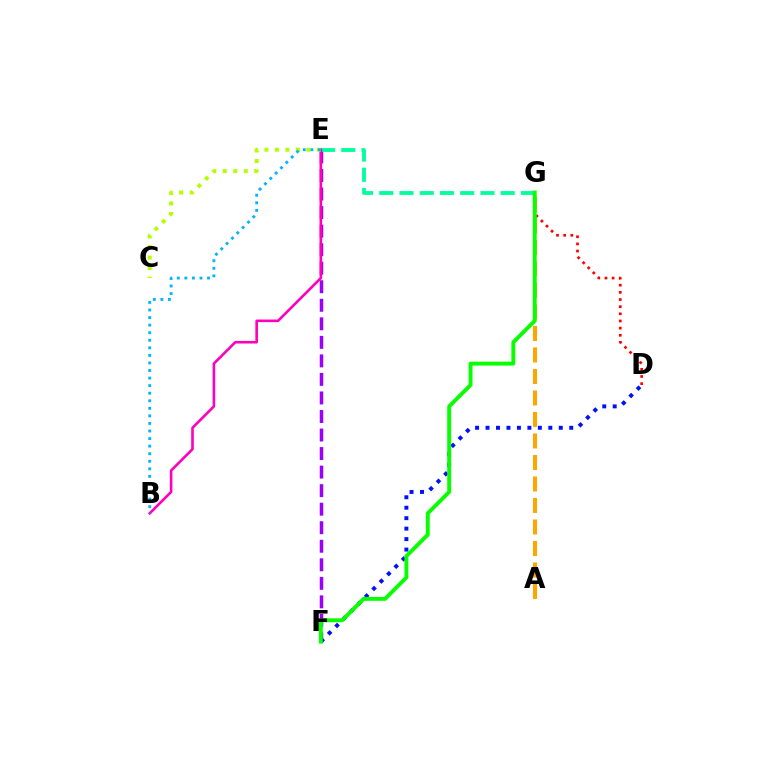{('E', 'F'): [{'color': '#9b00ff', 'line_style': 'dashed', 'thickness': 2.52}], ('D', 'F'): [{'color': '#0010ff', 'line_style': 'dotted', 'thickness': 2.84}], ('D', 'G'): [{'color': '#ff0000', 'line_style': 'dotted', 'thickness': 1.94}], ('E', 'G'): [{'color': '#00ff9d', 'line_style': 'dashed', 'thickness': 2.75}], ('B', 'E'): [{'color': '#ff00bd', 'line_style': 'solid', 'thickness': 1.87}, {'color': '#00b5ff', 'line_style': 'dotted', 'thickness': 2.05}], ('A', 'G'): [{'color': '#ffa500', 'line_style': 'dashed', 'thickness': 2.92}], ('C', 'E'): [{'color': '#b3ff00', 'line_style': 'dotted', 'thickness': 2.85}], ('F', 'G'): [{'color': '#08ff00', 'line_style': 'solid', 'thickness': 2.81}]}